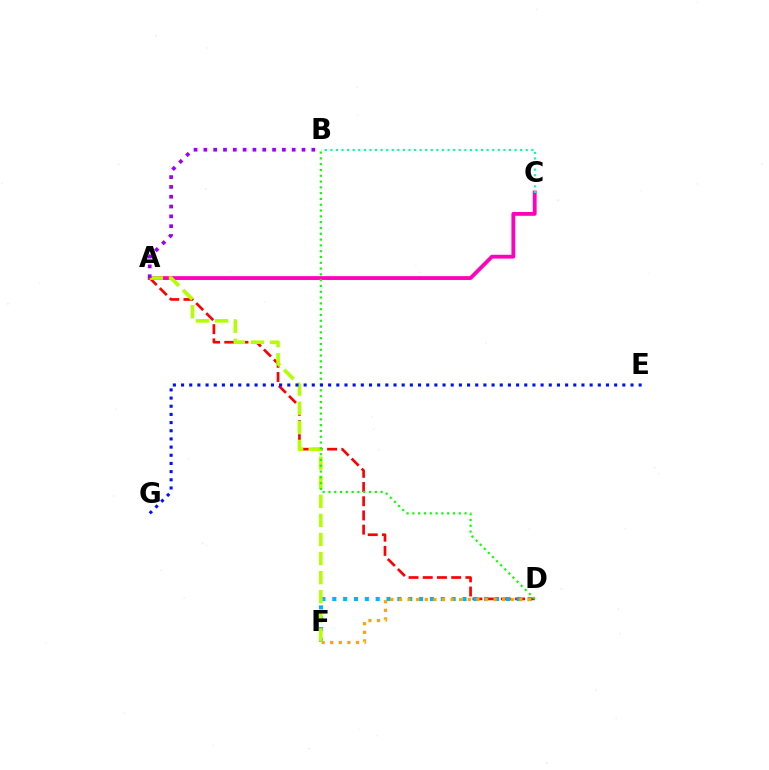{('A', 'C'): [{'color': '#ff00bd', 'line_style': 'solid', 'thickness': 2.74}], ('A', 'D'): [{'color': '#ff0000', 'line_style': 'dashed', 'thickness': 1.93}], ('D', 'F'): [{'color': '#00b5ff', 'line_style': 'dotted', 'thickness': 2.95}, {'color': '#ffa500', 'line_style': 'dotted', 'thickness': 2.34}], ('B', 'C'): [{'color': '#00ff9d', 'line_style': 'dotted', 'thickness': 1.52}], ('A', 'F'): [{'color': '#b3ff00', 'line_style': 'dashed', 'thickness': 2.59}], ('B', 'D'): [{'color': '#08ff00', 'line_style': 'dotted', 'thickness': 1.58}], ('A', 'B'): [{'color': '#9b00ff', 'line_style': 'dotted', 'thickness': 2.67}], ('E', 'G'): [{'color': '#0010ff', 'line_style': 'dotted', 'thickness': 2.22}]}